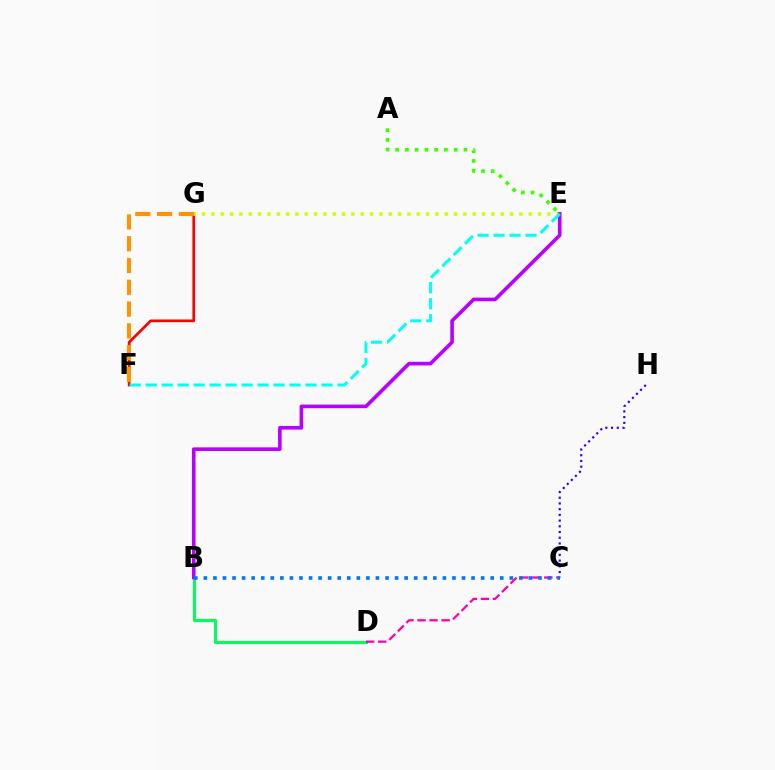{('F', 'G'): [{'color': '#ff0000', 'line_style': 'solid', 'thickness': 1.95}, {'color': '#ff9400', 'line_style': 'dashed', 'thickness': 2.96}], ('B', 'D'): [{'color': '#00ff5c', 'line_style': 'solid', 'thickness': 2.18}], ('C', 'H'): [{'color': '#2500ff', 'line_style': 'dotted', 'thickness': 1.55}], ('E', 'G'): [{'color': '#d1ff00', 'line_style': 'dotted', 'thickness': 2.54}], ('B', 'E'): [{'color': '#b900ff', 'line_style': 'solid', 'thickness': 2.61}], ('E', 'F'): [{'color': '#00fff6', 'line_style': 'dashed', 'thickness': 2.17}], ('C', 'D'): [{'color': '#ff00ac', 'line_style': 'dashed', 'thickness': 1.63}], ('A', 'E'): [{'color': '#3dff00', 'line_style': 'dotted', 'thickness': 2.65}], ('B', 'C'): [{'color': '#0074ff', 'line_style': 'dotted', 'thickness': 2.6}]}